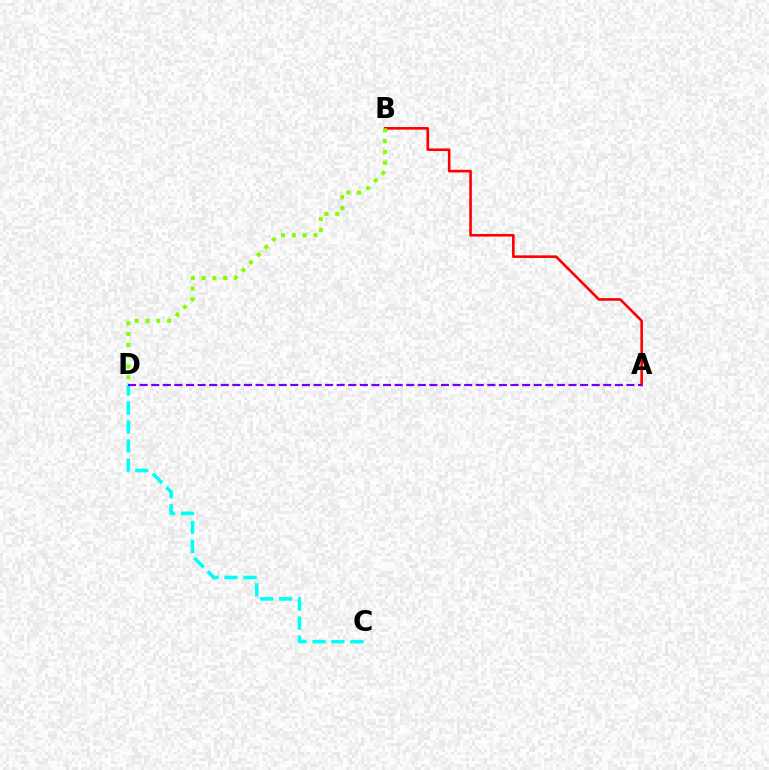{('C', 'D'): [{'color': '#00fff6', 'line_style': 'dashed', 'thickness': 2.58}], ('A', 'B'): [{'color': '#ff0000', 'line_style': 'solid', 'thickness': 1.88}], ('B', 'D'): [{'color': '#84ff00', 'line_style': 'dotted', 'thickness': 2.93}], ('A', 'D'): [{'color': '#7200ff', 'line_style': 'dashed', 'thickness': 1.57}]}